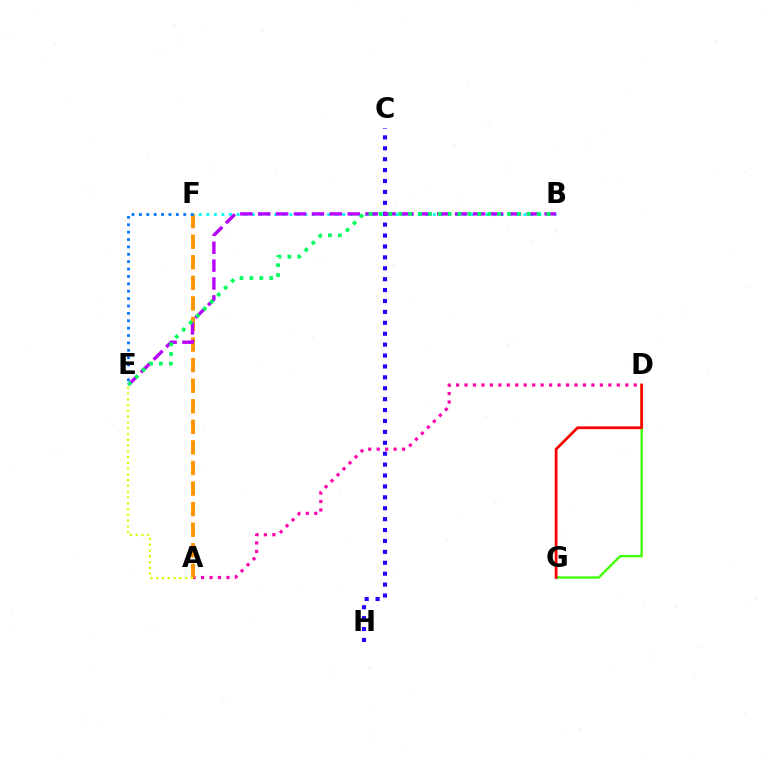{('A', 'D'): [{'color': '#ff00ac', 'line_style': 'dotted', 'thickness': 2.3}], ('C', 'H'): [{'color': '#2500ff', 'line_style': 'dotted', 'thickness': 2.96}], ('A', 'F'): [{'color': '#ff9400', 'line_style': 'dashed', 'thickness': 2.79}], ('D', 'G'): [{'color': '#3dff00', 'line_style': 'solid', 'thickness': 1.66}, {'color': '#ff0000', 'line_style': 'solid', 'thickness': 1.98}], ('B', 'F'): [{'color': '#00fff6', 'line_style': 'dotted', 'thickness': 2.05}], ('E', 'F'): [{'color': '#0074ff', 'line_style': 'dotted', 'thickness': 2.01}], ('B', 'E'): [{'color': '#b900ff', 'line_style': 'dashed', 'thickness': 2.43}, {'color': '#00ff5c', 'line_style': 'dotted', 'thickness': 2.69}], ('A', 'E'): [{'color': '#d1ff00', 'line_style': 'dotted', 'thickness': 1.57}]}